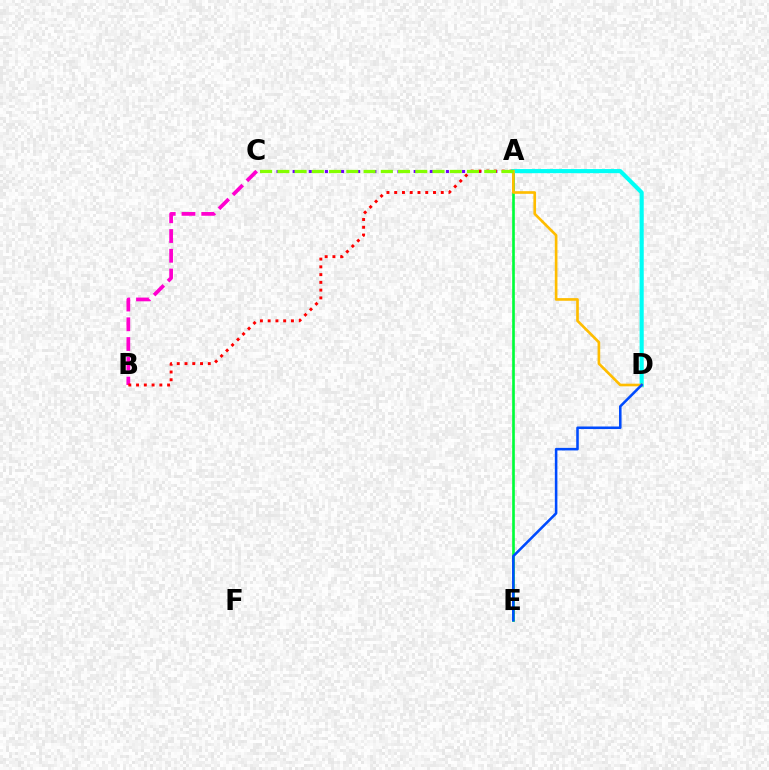{('A', 'C'): [{'color': '#7200ff', 'line_style': 'dotted', 'thickness': 2.19}, {'color': '#84ff00', 'line_style': 'dashed', 'thickness': 2.34}], ('B', 'C'): [{'color': '#ff00cf', 'line_style': 'dashed', 'thickness': 2.68}], ('A', 'B'): [{'color': '#ff0000', 'line_style': 'dotted', 'thickness': 2.11}], ('A', 'E'): [{'color': '#00ff39', 'line_style': 'solid', 'thickness': 1.91}], ('A', 'D'): [{'color': '#00fff6', 'line_style': 'solid', 'thickness': 2.96}, {'color': '#ffbd00', 'line_style': 'solid', 'thickness': 1.91}], ('D', 'E'): [{'color': '#004bff', 'line_style': 'solid', 'thickness': 1.84}]}